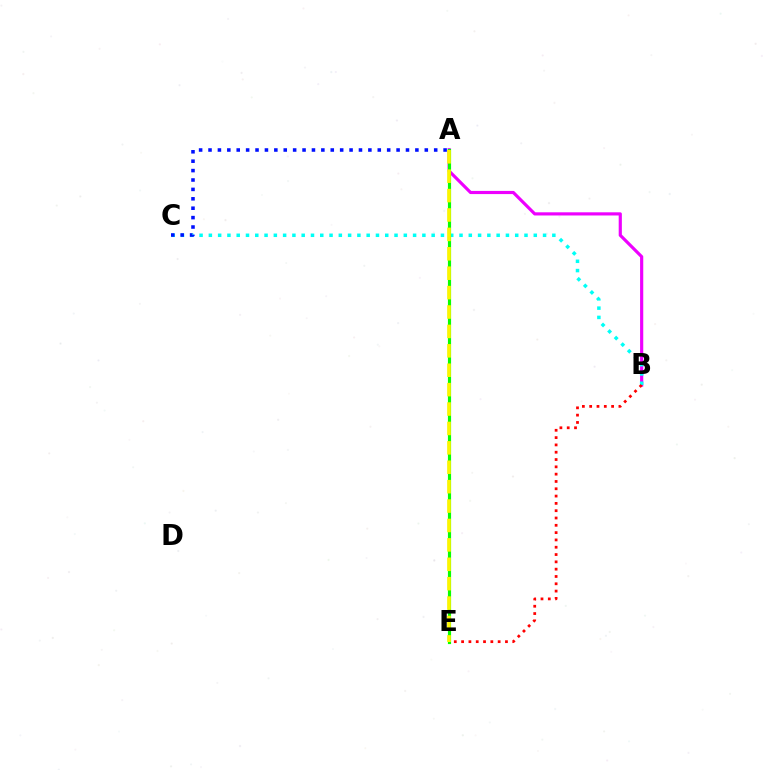{('A', 'B'): [{'color': '#ee00ff', 'line_style': 'solid', 'thickness': 2.28}], ('B', 'C'): [{'color': '#00fff6', 'line_style': 'dotted', 'thickness': 2.52}], ('B', 'E'): [{'color': '#ff0000', 'line_style': 'dotted', 'thickness': 1.99}], ('A', 'C'): [{'color': '#0010ff', 'line_style': 'dotted', 'thickness': 2.55}], ('A', 'E'): [{'color': '#08ff00', 'line_style': 'solid', 'thickness': 2.28}, {'color': '#fcf500', 'line_style': 'dashed', 'thickness': 2.64}]}